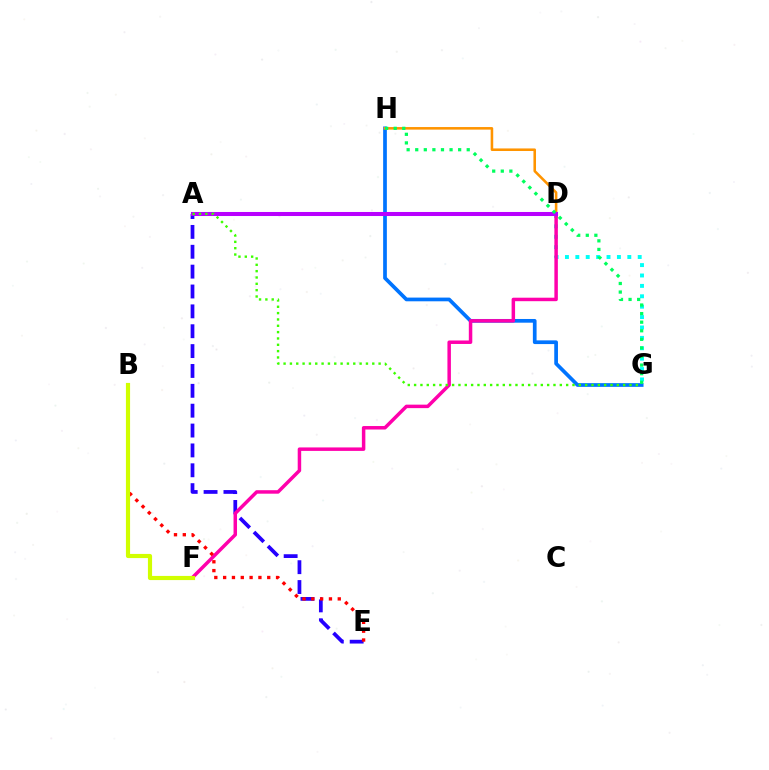{('A', 'E'): [{'color': '#2500ff', 'line_style': 'dashed', 'thickness': 2.7}], ('G', 'H'): [{'color': '#0074ff', 'line_style': 'solid', 'thickness': 2.67}, {'color': '#00ff5c', 'line_style': 'dotted', 'thickness': 2.33}], ('D', 'H'): [{'color': '#ff9400', 'line_style': 'solid', 'thickness': 1.85}], ('D', 'G'): [{'color': '#00fff6', 'line_style': 'dotted', 'thickness': 2.82}], ('D', 'F'): [{'color': '#ff00ac', 'line_style': 'solid', 'thickness': 2.51}], ('A', 'D'): [{'color': '#b900ff', 'line_style': 'solid', 'thickness': 2.91}], ('A', 'G'): [{'color': '#3dff00', 'line_style': 'dotted', 'thickness': 1.72}], ('B', 'E'): [{'color': '#ff0000', 'line_style': 'dotted', 'thickness': 2.4}], ('B', 'F'): [{'color': '#d1ff00', 'line_style': 'solid', 'thickness': 2.99}]}